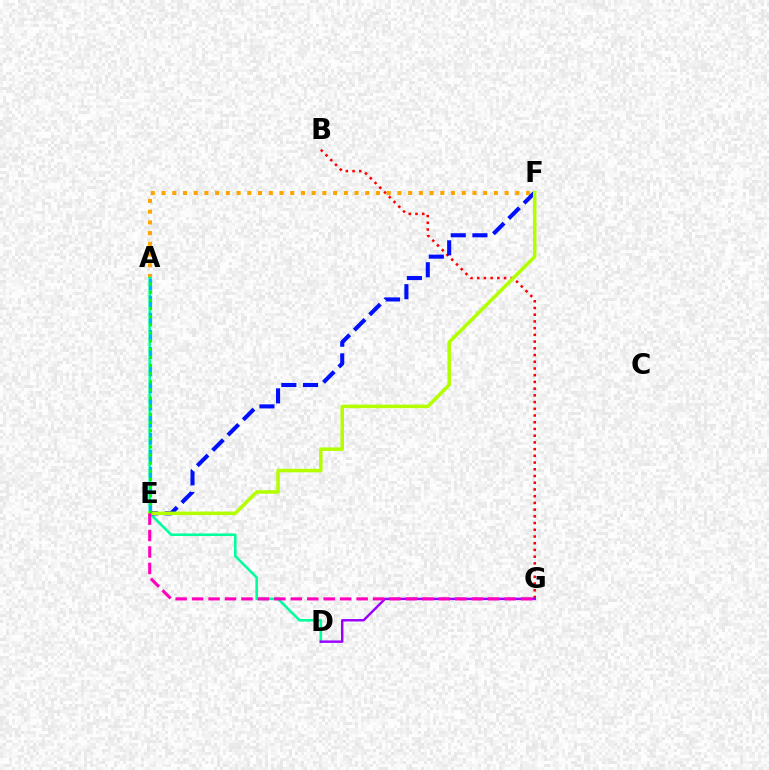{('B', 'G'): [{'color': '#ff0000', 'line_style': 'dotted', 'thickness': 1.83}], ('A', 'F'): [{'color': '#ffa500', 'line_style': 'dotted', 'thickness': 2.91}], ('A', 'D'): [{'color': '#00ff9d', 'line_style': 'solid', 'thickness': 1.86}], ('A', 'E'): [{'color': '#00b5ff', 'line_style': 'dashed', 'thickness': 2.33}, {'color': '#08ff00', 'line_style': 'dotted', 'thickness': 2.21}], ('D', 'G'): [{'color': '#9b00ff', 'line_style': 'solid', 'thickness': 1.76}], ('E', 'F'): [{'color': '#0010ff', 'line_style': 'dashed', 'thickness': 2.94}, {'color': '#b3ff00', 'line_style': 'solid', 'thickness': 2.53}], ('E', 'G'): [{'color': '#ff00bd', 'line_style': 'dashed', 'thickness': 2.23}]}